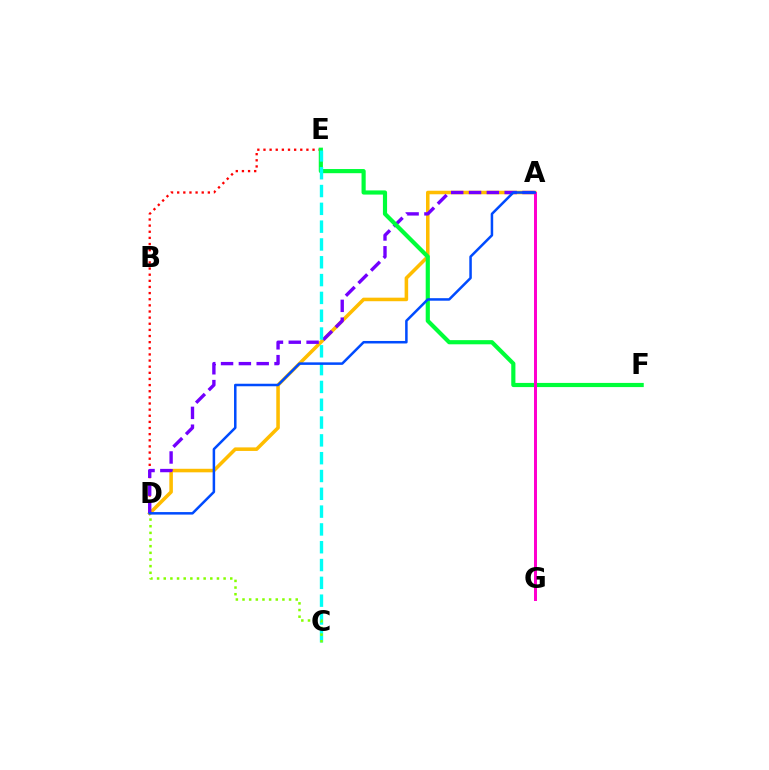{('D', 'E'): [{'color': '#ff0000', 'line_style': 'dotted', 'thickness': 1.67}], ('A', 'D'): [{'color': '#ffbd00', 'line_style': 'solid', 'thickness': 2.56}, {'color': '#7200ff', 'line_style': 'dashed', 'thickness': 2.42}, {'color': '#004bff', 'line_style': 'solid', 'thickness': 1.81}], ('E', 'F'): [{'color': '#00ff39', 'line_style': 'solid', 'thickness': 3.0}], ('C', 'E'): [{'color': '#00fff6', 'line_style': 'dashed', 'thickness': 2.42}], ('C', 'D'): [{'color': '#84ff00', 'line_style': 'dotted', 'thickness': 1.81}], ('A', 'G'): [{'color': '#ff00cf', 'line_style': 'solid', 'thickness': 2.16}]}